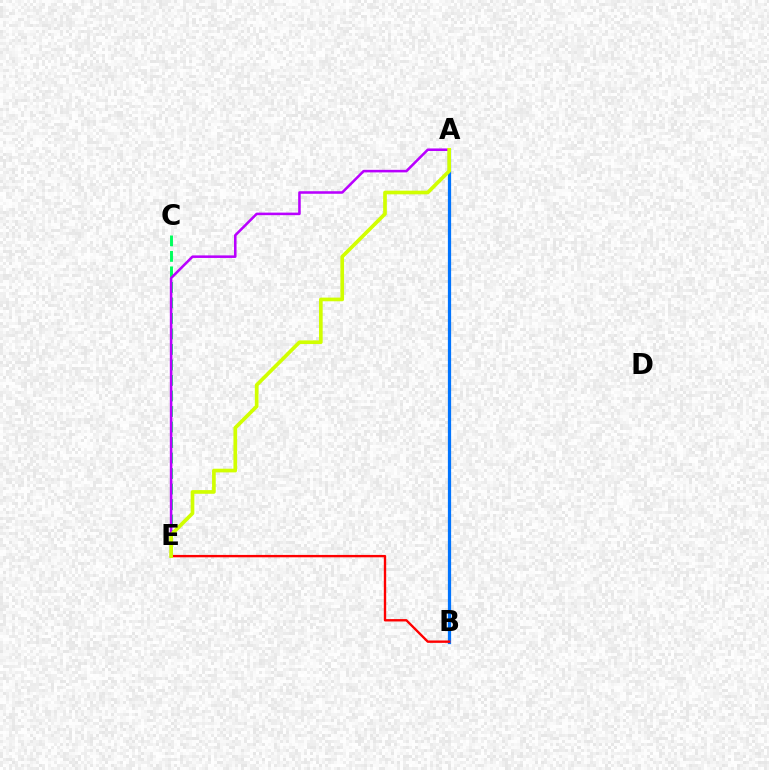{('A', 'B'): [{'color': '#0074ff', 'line_style': 'solid', 'thickness': 2.33}], ('C', 'E'): [{'color': '#00ff5c', 'line_style': 'dashed', 'thickness': 2.11}], ('A', 'E'): [{'color': '#b900ff', 'line_style': 'solid', 'thickness': 1.83}, {'color': '#d1ff00', 'line_style': 'solid', 'thickness': 2.64}], ('B', 'E'): [{'color': '#ff0000', 'line_style': 'solid', 'thickness': 1.71}]}